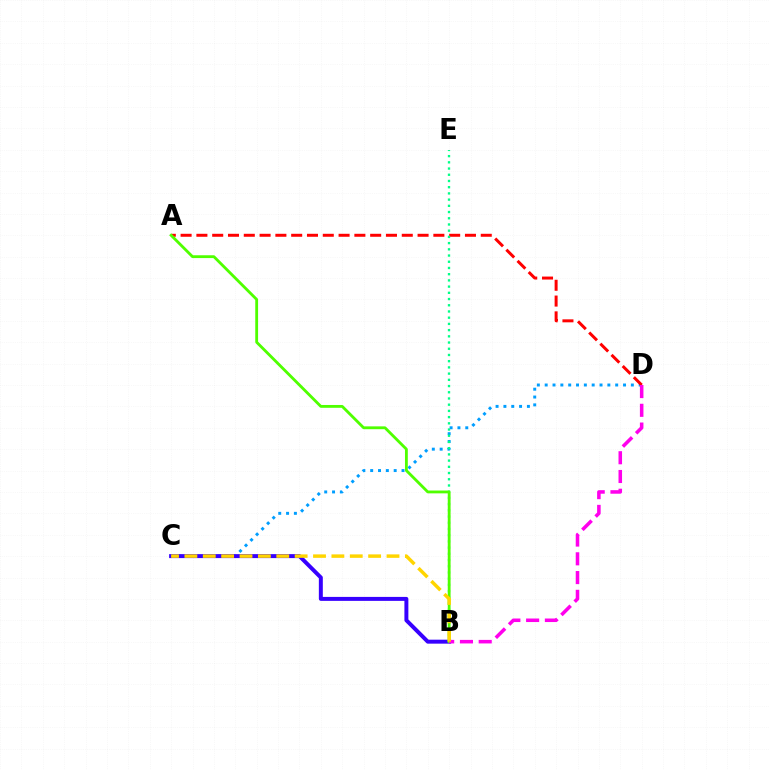{('C', 'D'): [{'color': '#009eff', 'line_style': 'dotted', 'thickness': 2.13}], ('A', 'D'): [{'color': '#ff0000', 'line_style': 'dashed', 'thickness': 2.15}], ('B', 'C'): [{'color': '#3700ff', 'line_style': 'solid', 'thickness': 2.86}, {'color': '#ffd500', 'line_style': 'dashed', 'thickness': 2.5}], ('B', 'E'): [{'color': '#00ff86', 'line_style': 'dotted', 'thickness': 1.69}], ('A', 'B'): [{'color': '#4fff00', 'line_style': 'solid', 'thickness': 2.03}], ('B', 'D'): [{'color': '#ff00ed', 'line_style': 'dashed', 'thickness': 2.55}]}